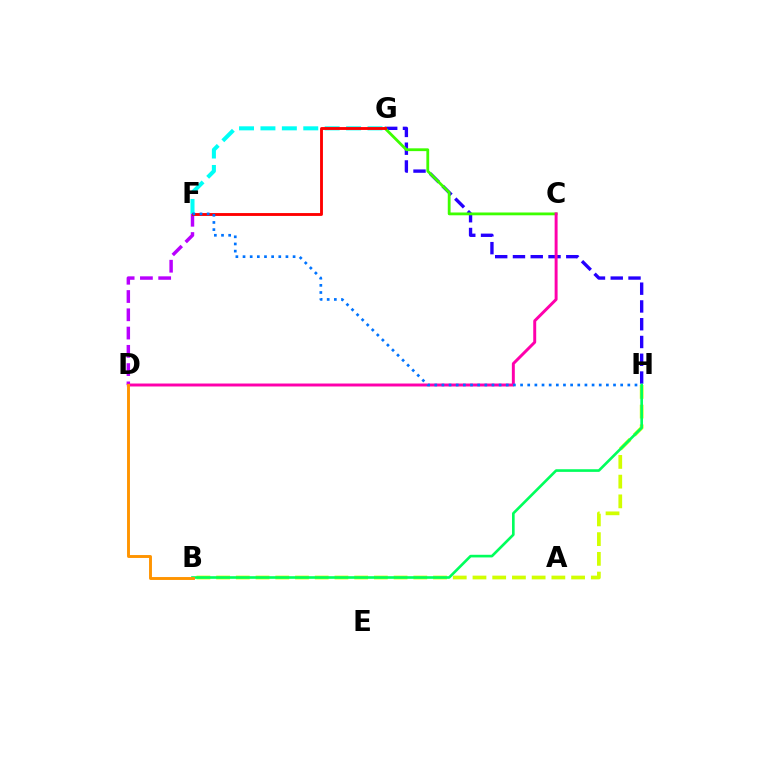{('G', 'H'): [{'color': '#2500ff', 'line_style': 'dashed', 'thickness': 2.41}], ('C', 'G'): [{'color': '#3dff00', 'line_style': 'solid', 'thickness': 2.02}], ('F', 'G'): [{'color': '#00fff6', 'line_style': 'dashed', 'thickness': 2.91}, {'color': '#ff0000', 'line_style': 'solid', 'thickness': 2.06}], ('D', 'F'): [{'color': '#b900ff', 'line_style': 'dashed', 'thickness': 2.48}], ('B', 'H'): [{'color': '#d1ff00', 'line_style': 'dashed', 'thickness': 2.68}, {'color': '#00ff5c', 'line_style': 'solid', 'thickness': 1.9}], ('C', 'D'): [{'color': '#ff00ac', 'line_style': 'solid', 'thickness': 2.13}], ('B', 'D'): [{'color': '#ff9400', 'line_style': 'solid', 'thickness': 2.09}], ('F', 'H'): [{'color': '#0074ff', 'line_style': 'dotted', 'thickness': 1.94}]}